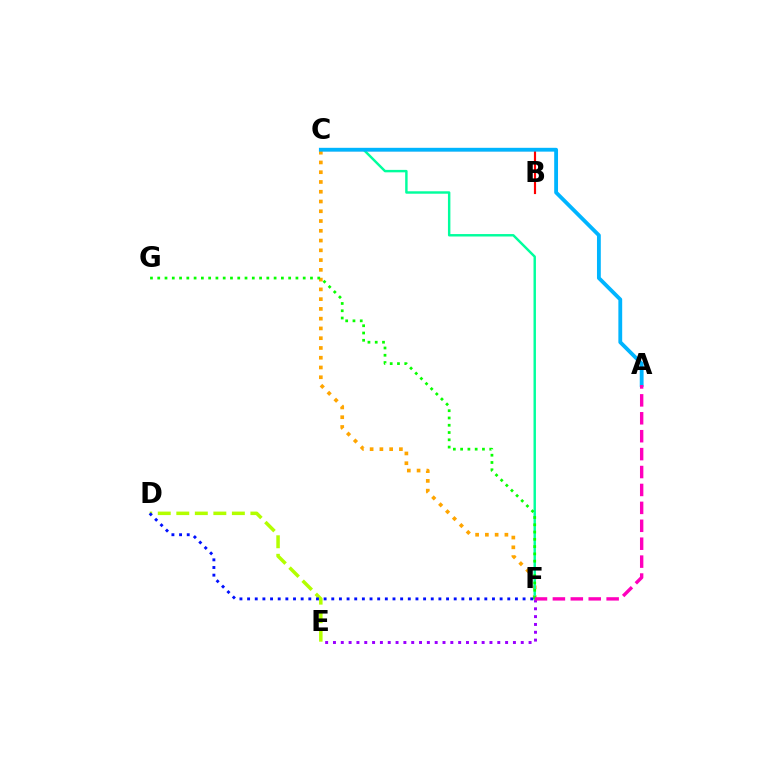{('B', 'C'): [{'color': '#ff0000', 'line_style': 'solid', 'thickness': 1.55}], ('D', 'E'): [{'color': '#b3ff00', 'line_style': 'dashed', 'thickness': 2.52}], ('E', 'F'): [{'color': '#9b00ff', 'line_style': 'dotted', 'thickness': 2.13}], ('C', 'F'): [{'color': '#ffa500', 'line_style': 'dotted', 'thickness': 2.65}, {'color': '#00ff9d', 'line_style': 'solid', 'thickness': 1.76}], ('F', 'G'): [{'color': '#08ff00', 'line_style': 'dotted', 'thickness': 1.98}], ('D', 'F'): [{'color': '#0010ff', 'line_style': 'dotted', 'thickness': 2.08}], ('A', 'C'): [{'color': '#00b5ff', 'line_style': 'solid', 'thickness': 2.75}], ('A', 'F'): [{'color': '#ff00bd', 'line_style': 'dashed', 'thickness': 2.43}]}